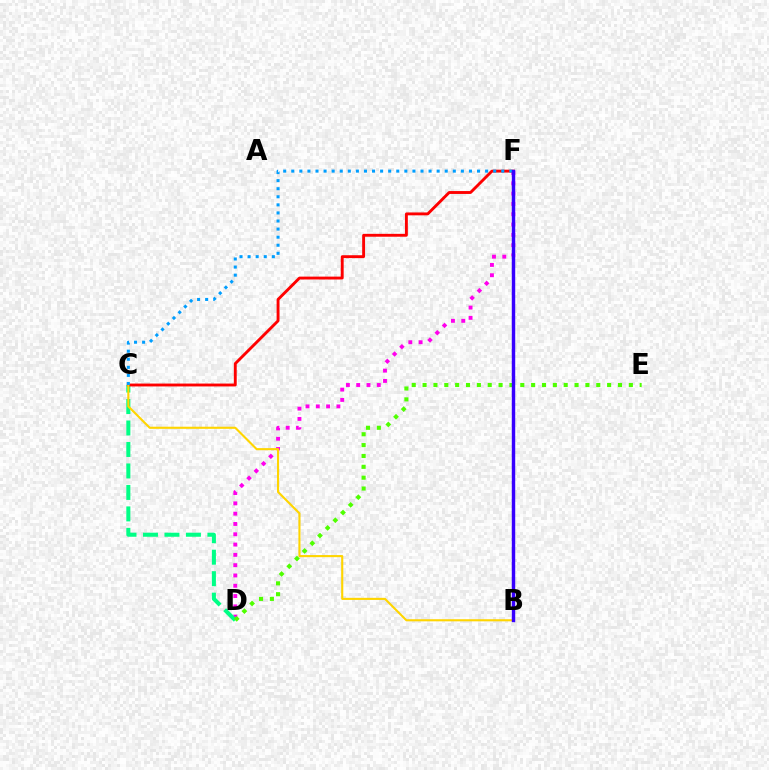{('D', 'F'): [{'color': '#ff00ed', 'line_style': 'dotted', 'thickness': 2.8}], ('C', 'D'): [{'color': '#00ff86', 'line_style': 'dashed', 'thickness': 2.92}], ('C', 'F'): [{'color': '#ff0000', 'line_style': 'solid', 'thickness': 2.07}, {'color': '#009eff', 'line_style': 'dotted', 'thickness': 2.19}], ('B', 'C'): [{'color': '#ffd500', 'line_style': 'solid', 'thickness': 1.52}], ('D', 'E'): [{'color': '#4fff00', 'line_style': 'dotted', 'thickness': 2.95}], ('B', 'F'): [{'color': '#3700ff', 'line_style': 'solid', 'thickness': 2.47}]}